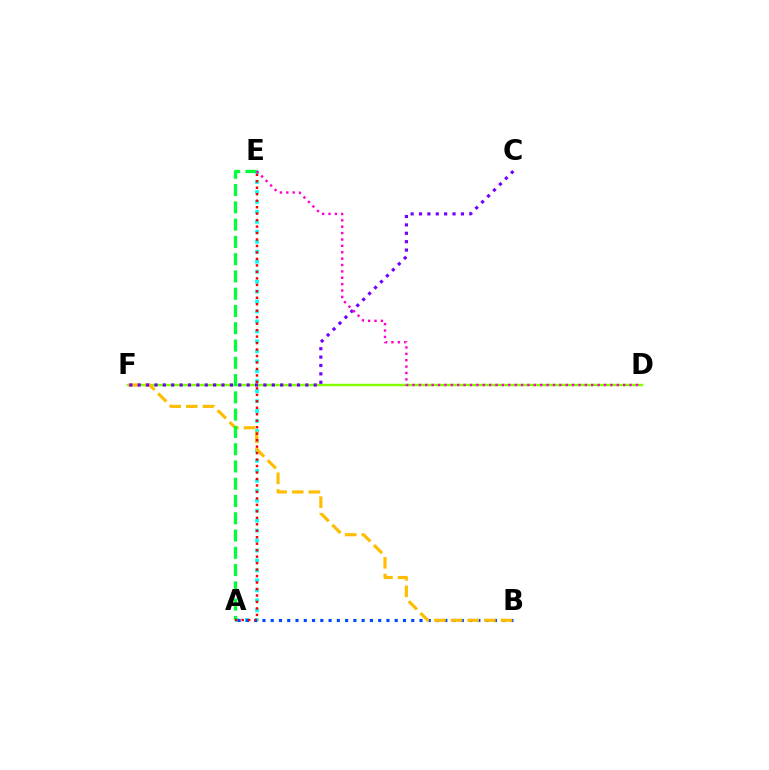{('A', 'E'): [{'color': '#00fff6', 'line_style': 'dotted', 'thickness': 2.71}, {'color': '#00ff39', 'line_style': 'dashed', 'thickness': 2.35}, {'color': '#ff0000', 'line_style': 'dotted', 'thickness': 1.76}], ('D', 'F'): [{'color': '#84ff00', 'line_style': 'solid', 'thickness': 1.75}], ('A', 'B'): [{'color': '#004bff', 'line_style': 'dotted', 'thickness': 2.25}], ('B', 'F'): [{'color': '#ffbd00', 'line_style': 'dashed', 'thickness': 2.26}], ('C', 'F'): [{'color': '#7200ff', 'line_style': 'dotted', 'thickness': 2.28}], ('D', 'E'): [{'color': '#ff00cf', 'line_style': 'dotted', 'thickness': 1.73}]}